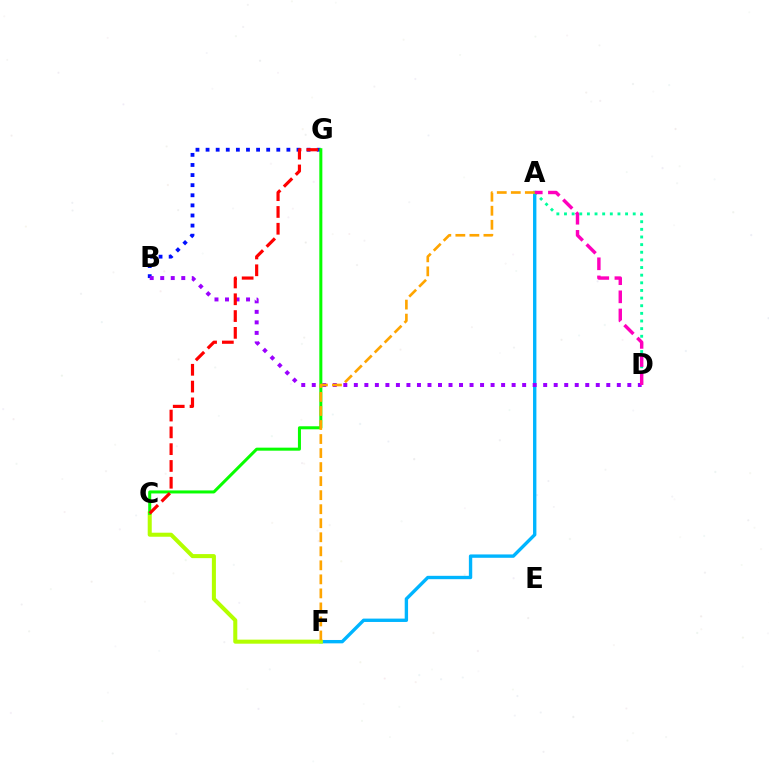{('B', 'G'): [{'color': '#0010ff', 'line_style': 'dotted', 'thickness': 2.74}], ('A', 'F'): [{'color': '#00b5ff', 'line_style': 'solid', 'thickness': 2.42}, {'color': '#ffa500', 'line_style': 'dashed', 'thickness': 1.91}], ('B', 'D'): [{'color': '#9b00ff', 'line_style': 'dotted', 'thickness': 2.86}], ('C', 'F'): [{'color': '#b3ff00', 'line_style': 'solid', 'thickness': 2.91}], ('C', 'G'): [{'color': '#08ff00', 'line_style': 'solid', 'thickness': 2.17}, {'color': '#ff0000', 'line_style': 'dashed', 'thickness': 2.28}], ('A', 'D'): [{'color': '#00ff9d', 'line_style': 'dotted', 'thickness': 2.07}, {'color': '#ff00bd', 'line_style': 'dashed', 'thickness': 2.46}]}